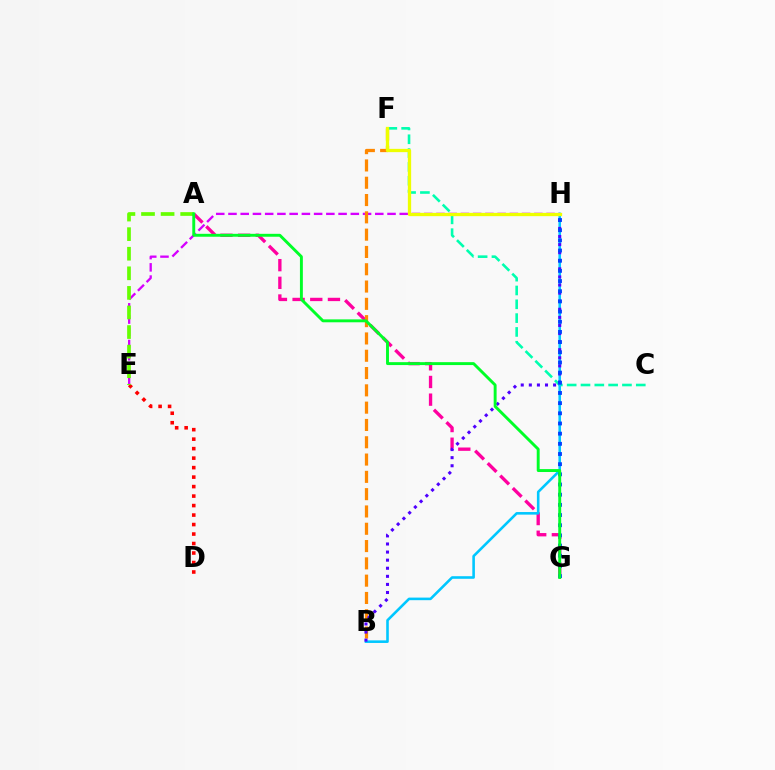{('D', 'E'): [{'color': '#ff0000', 'line_style': 'dotted', 'thickness': 2.58}], ('A', 'G'): [{'color': '#ff00a0', 'line_style': 'dashed', 'thickness': 2.4}, {'color': '#00ff27', 'line_style': 'solid', 'thickness': 2.1}], ('E', 'H'): [{'color': '#d600ff', 'line_style': 'dashed', 'thickness': 1.66}], ('C', 'F'): [{'color': '#00ffaf', 'line_style': 'dashed', 'thickness': 1.88}], ('B', 'H'): [{'color': '#00c7ff', 'line_style': 'solid', 'thickness': 1.87}, {'color': '#4f00ff', 'line_style': 'dotted', 'thickness': 2.2}], ('B', 'F'): [{'color': '#ff8800', 'line_style': 'dashed', 'thickness': 2.35}], ('A', 'E'): [{'color': '#66ff00', 'line_style': 'dashed', 'thickness': 2.66}], ('F', 'H'): [{'color': '#eeff00', 'line_style': 'solid', 'thickness': 2.37}], ('G', 'H'): [{'color': '#003fff', 'line_style': 'dotted', 'thickness': 2.76}]}